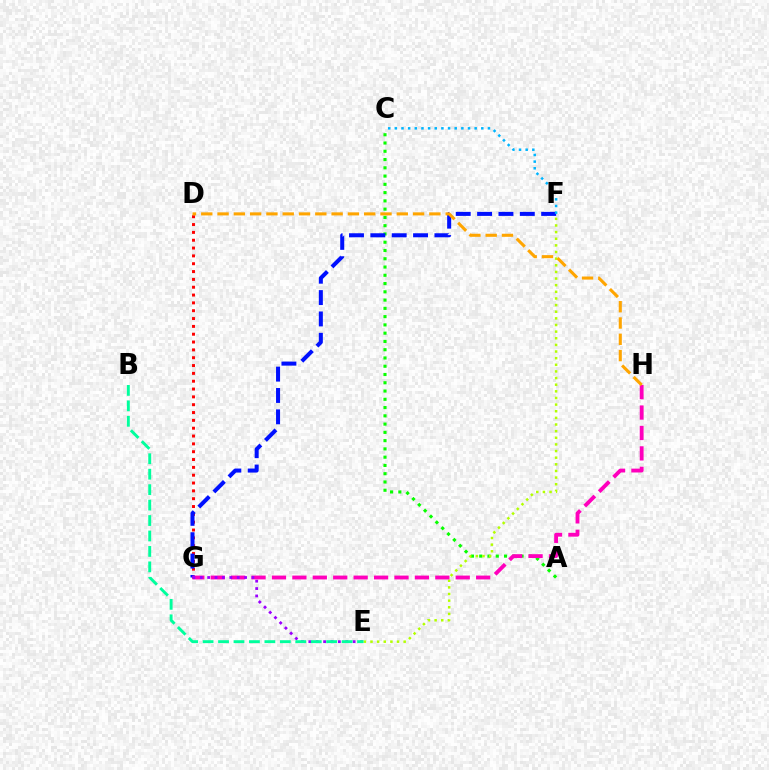{('D', 'G'): [{'color': '#ff0000', 'line_style': 'dotted', 'thickness': 2.13}], ('A', 'C'): [{'color': '#08ff00', 'line_style': 'dotted', 'thickness': 2.25}], ('F', 'G'): [{'color': '#0010ff', 'line_style': 'dashed', 'thickness': 2.9}], ('E', 'F'): [{'color': '#b3ff00', 'line_style': 'dotted', 'thickness': 1.8}], ('G', 'H'): [{'color': '#ff00bd', 'line_style': 'dashed', 'thickness': 2.77}], ('E', 'G'): [{'color': '#9b00ff', 'line_style': 'dotted', 'thickness': 2.01}], ('B', 'E'): [{'color': '#00ff9d', 'line_style': 'dashed', 'thickness': 2.1}], ('D', 'H'): [{'color': '#ffa500', 'line_style': 'dashed', 'thickness': 2.21}], ('C', 'F'): [{'color': '#00b5ff', 'line_style': 'dotted', 'thickness': 1.81}]}